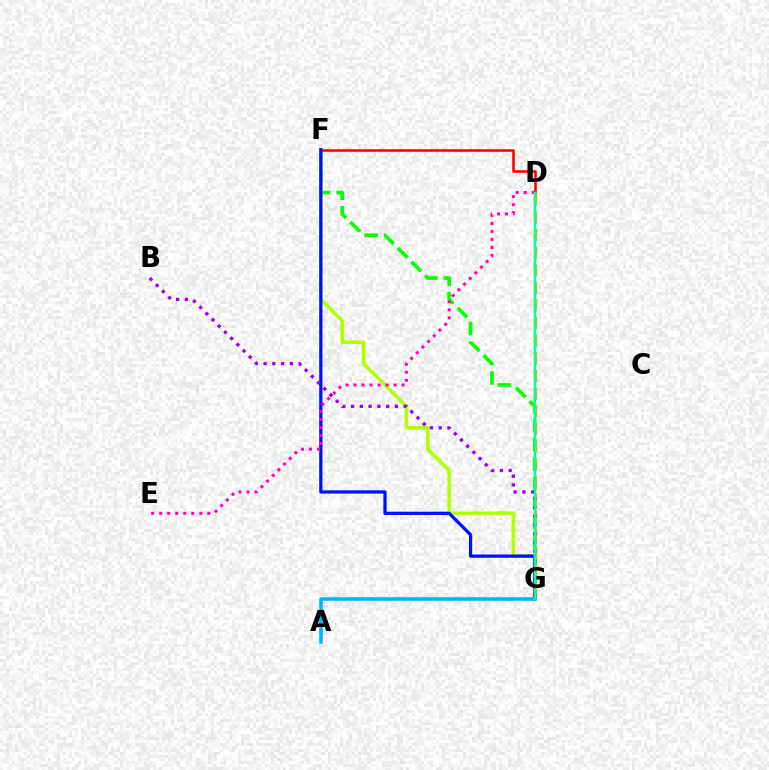{('F', 'G'): [{'color': '#08ff00', 'line_style': 'dashed', 'thickness': 2.64}, {'color': '#b3ff00', 'line_style': 'solid', 'thickness': 2.59}, {'color': '#0010ff', 'line_style': 'solid', 'thickness': 2.34}], ('D', 'F'): [{'color': '#ff0000', 'line_style': 'solid', 'thickness': 1.85}], ('D', 'G'): [{'color': '#ffa500', 'line_style': 'dashed', 'thickness': 2.4}, {'color': '#00ff9d', 'line_style': 'solid', 'thickness': 1.78}], ('D', 'E'): [{'color': '#ff00bd', 'line_style': 'dotted', 'thickness': 2.18}], ('A', 'G'): [{'color': '#00b5ff', 'line_style': 'solid', 'thickness': 2.56}], ('B', 'G'): [{'color': '#9b00ff', 'line_style': 'dotted', 'thickness': 2.38}]}